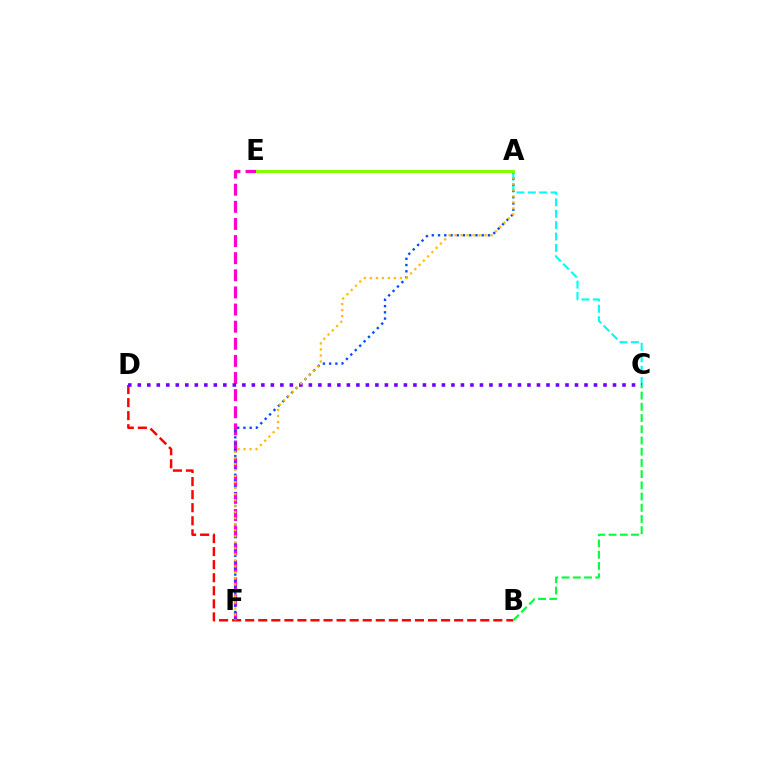{('E', 'F'): [{'color': '#ff00cf', 'line_style': 'dashed', 'thickness': 2.33}], ('A', 'C'): [{'color': '#00fff6', 'line_style': 'dashed', 'thickness': 1.55}], ('B', 'D'): [{'color': '#ff0000', 'line_style': 'dashed', 'thickness': 1.77}], ('A', 'F'): [{'color': '#004bff', 'line_style': 'dotted', 'thickness': 1.69}, {'color': '#ffbd00', 'line_style': 'dotted', 'thickness': 1.64}], ('C', 'D'): [{'color': '#7200ff', 'line_style': 'dotted', 'thickness': 2.58}], ('B', 'C'): [{'color': '#00ff39', 'line_style': 'dashed', 'thickness': 1.52}], ('A', 'E'): [{'color': '#84ff00', 'line_style': 'solid', 'thickness': 2.17}]}